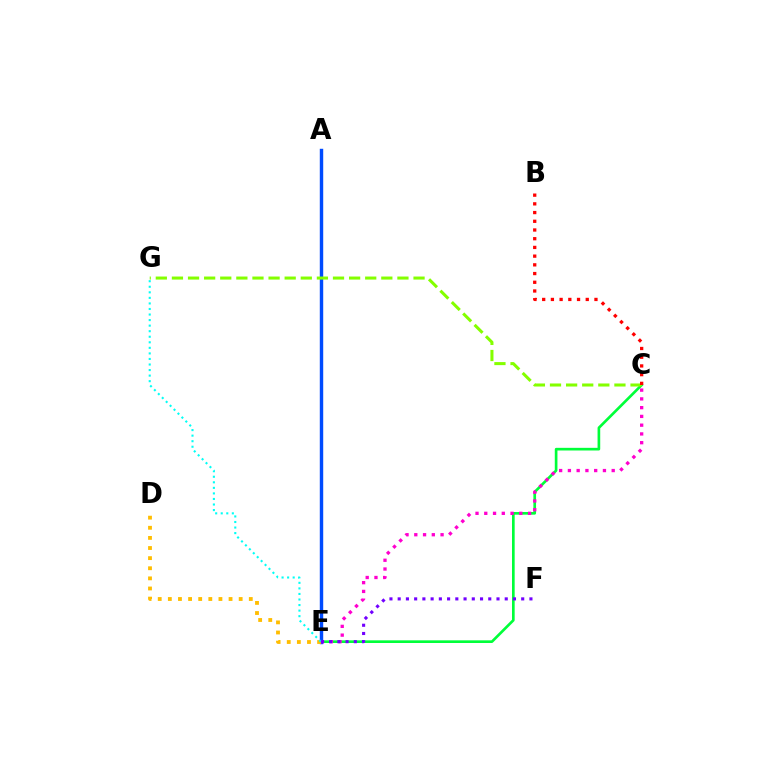{('A', 'E'): [{'color': '#004bff', 'line_style': 'solid', 'thickness': 2.46}], ('C', 'E'): [{'color': '#00ff39', 'line_style': 'solid', 'thickness': 1.92}, {'color': '#ff00cf', 'line_style': 'dotted', 'thickness': 2.38}], ('D', 'E'): [{'color': '#ffbd00', 'line_style': 'dotted', 'thickness': 2.75}], ('E', 'G'): [{'color': '#00fff6', 'line_style': 'dotted', 'thickness': 1.51}], ('C', 'G'): [{'color': '#84ff00', 'line_style': 'dashed', 'thickness': 2.19}], ('E', 'F'): [{'color': '#7200ff', 'line_style': 'dotted', 'thickness': 2.24}], ('B', 'C'): [{'color': '#ff0000', 'line_style': 'dotted', 'thickness': 2.37}]}